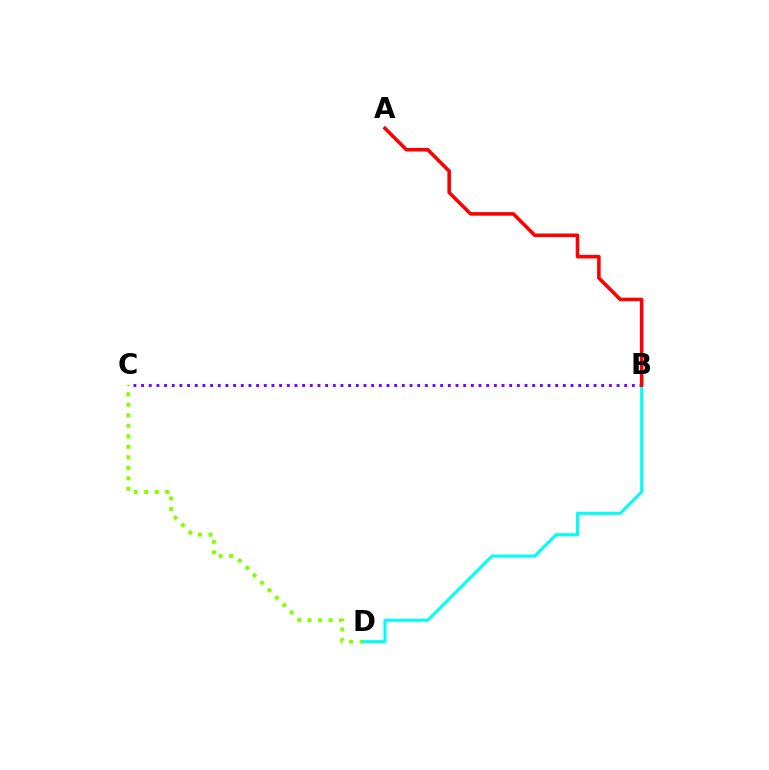{('C', 'D'): [{'color': '#84ff00', 'line_style': 'dotted', 'thickness': 2.85}], ('B', 'D'): [{'color': '#00fff6', 'line_style': 'solid', 'thickness': 2.22}], ('B', 'C'): [{'color': '#7200ff', 'line_style': 'dotted', 'thickness': 2.08}], ('A', 'B'): [{'color': '#ff0000', 'line_style': 'solid', 'thickness': 2.57}]}